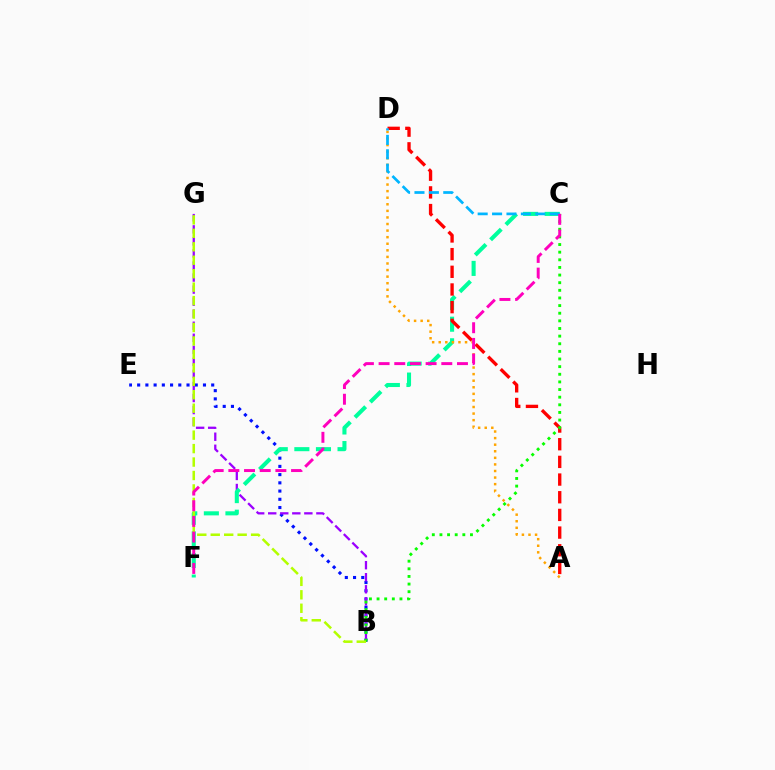{('B', 'E'): [{'color': '#0010ff', 'line_style': 'dotted', 'thickness': 2.24}], ('B', 'G'): [{'color': '#9b00ff', 'line_style': 'dashed', 'thickness': 1.64}, {'color': '#b3ff00', 'line_style': 'dashed', 'thickness': 1.83}], ('C', 'F'): [{'color': '#00ff9d', 'line_style': 'dashed', 'thickness': 2.93}, {'color': '#ff00bd', 'line_style': 'dashed', 'thickness': 2.13}], ('A', 'D'): [{'color': '#ffa500', 'line_style': 'dotted', 'thickness': 1.79}, {'color': '#ff0000', 'line_style': 'dashed', 'thickness': 2.4}], ('B', 'C'): [{'color': '#08ff00', 'line_style': 'dotted', 'thickness': 2.07}], ('C', 'D'): [{'color': '#00b5ff', 'line_style': 'dashed', 'thickness': 1.96}]}